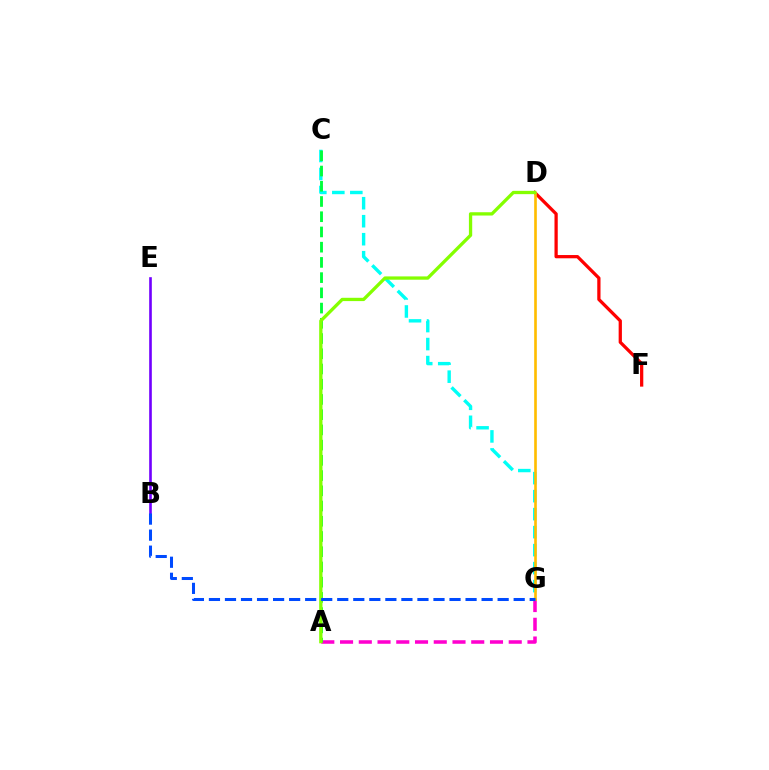{('D', 'F'): [{'color': '#ff0000', 'line_style': 'solid', 'thickness': 2.34}], ('A', 'G'): [{'color': '#ff00cf', 'line_style': 'dashed', 'thickness': 2.55}], ('C', 'G'): [{'color': '#00fff6', 'line_style': 'dashed', 'thickness': 2.44}], ('D', 'G'): [{'color': '#ffbd00', 'line_style': 'solid', 'thickness': 1.9}], ('A', 'C'): [{'color': '#00ff39', 'line_style': 'dashed', 'thickness': 2.07}], ('B', 'E'): [{'color': '#7200ff', 'line_style': 'solid', 'thickness': 1.89}], ('A', 'D'): [{'color': '#84ff00', 'line_style': 'solid', 'thickness': 2.37}], ('B', 'G'): [{'color': '#004bff', 'line_style': 'dashed', 'thickness': 2.18}]}